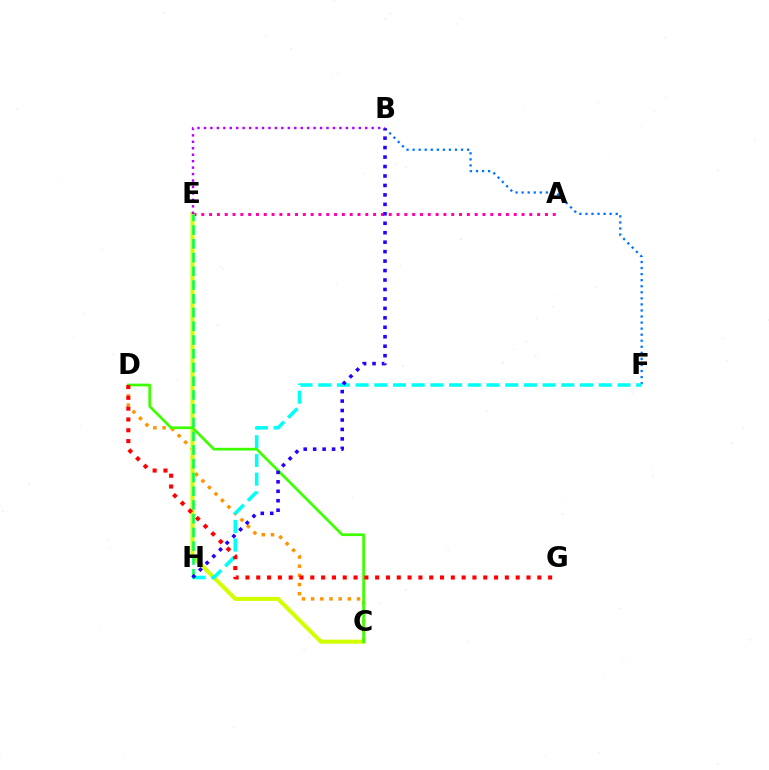{('C', 'D'): [{'color': '#ff9400', 'line_style': 'dotted', 'thickness': 2.49}, {'color': '#3dff00', 'line_style': 'solid', 'thickness': 1.95}], ('B', 'F'): [{'color': '#0074ff', 'line_style': 'dotted', 'thickness': 1.65}], ('A', 'E'): [{'color': '#ff00ac', 'line_style': 'dotted', 'thickness': 2.12}], ('C', 'E'): [{'color': '#d1ff00', 'line_style': 'solid', 'thickness': 2.89}], ('F', 'H'): [{'color': '#00fff6', 'line_style': 'dashed', 'thickness': 2.54}], ('B', 'E'): [{'color': '#b900ff', 'line_style': 'dotted', 'thickness': 1.75}], ('E', 'H'): [{'color': '#00ff5c', 'line_style': 'dashed', 'thickness': 1.87}], ('B', 'H'): [{'color': '#2500ff', 'line_style': 'dotted', 'thickness': 2.57}], ('D', 'G'): [{'color': '#ff0000', 'line_style': 'dotted', 'thickness': 2.94}]}